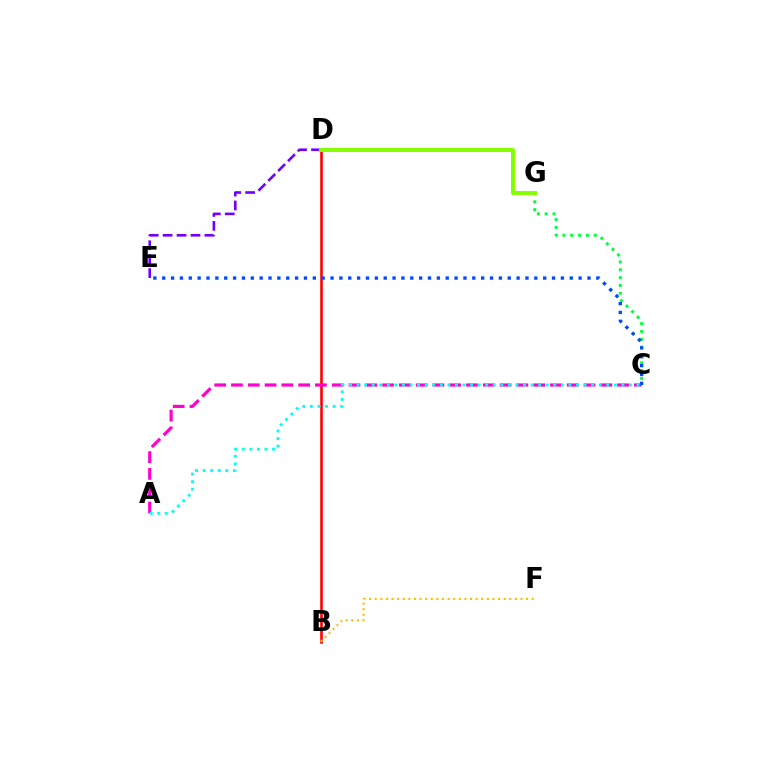{('C', 'G'): [{'color': '#00ff39', 'line_style': 'dotted', 'thickness': 2.13}], ('B', 'D'): [{'color': '#ff0000', 'line_style': 'solid', 'thickness': 1.87}], ('D', 'E'): [{'color': '#7200ff', 'line_style': 'dashed', 'thickness': 1.89}], ('A', 'C'): [{'color': '#ff00cf', 'line_style': 'dashed', 'thickness': 2.28}, {'color': '#00fff6', 'line_style': 'dotted', 'thickness': 2.06}], ('C', 'E'): [{'color': '#004bff', 'line_style': 'dotted', 'thickness': 2.41}], ('D', 'G'): [{'color': '#84ff00', 'line_style': 'solid', 'thickness': 2.84}], ('B', 'F'): [{'color': '#ffbd00', 'line_style': 'dotted', 'thickness': 1.52}]}